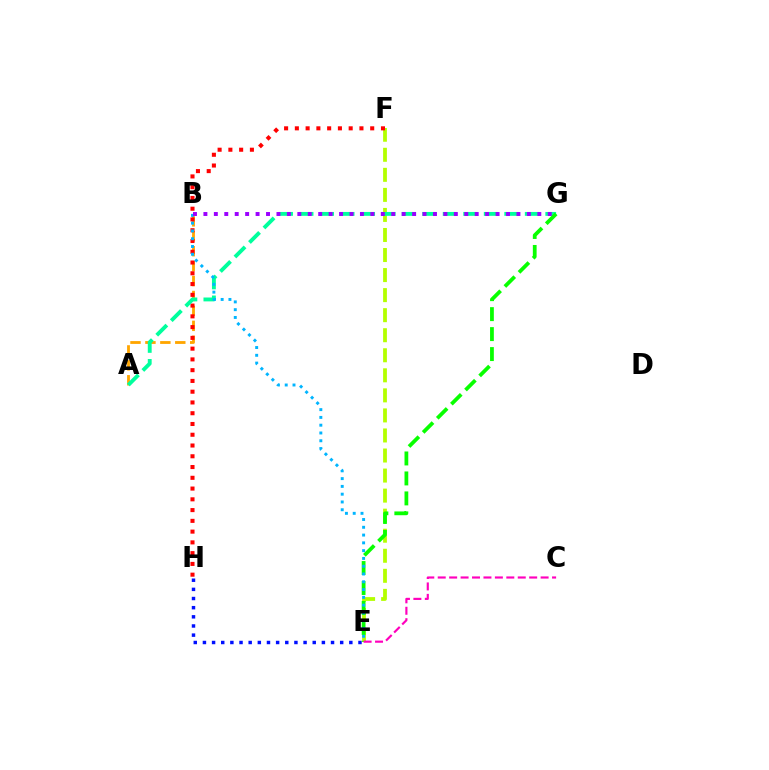{('E', 'H'): [{'color': '#0010ff', 'line_style': 'dotted', 'thickness': 2.49}], ('A', 'B'): [{'color': '#ffa500', 'line_style': 'dashed', 'thickness': 2.03}], ('E', 'F'): [{'color': '#b3ff00', 'line_style': 'dashed', 'thickness': 2.72}], ('F', 'H'): [{'color': '#ff0000', 'line_style': 'dotted', 'thickness': 2.92}], ('A', 'G'): [{'color': '#00ff9d', 'line_style': 'dashed', 'thickness': 2.79}], ('E', 'G'): [{'color': '#08ff00', 'line_style': 'dashed', 'thickness': 2.71}], ('B', 'E'): [{'color': '#00b5ff', 'line_style': 'dotted', 'thickness': 2.12}], ('B', 'G'): [{'color': '#9b00ff', 'line_style': 'dotted', 'thickness': 2.84}], ('C', 'E'): [{'color': '#ff00bd', 'line_style': 'dashed', 'thickness': 1.55}]}